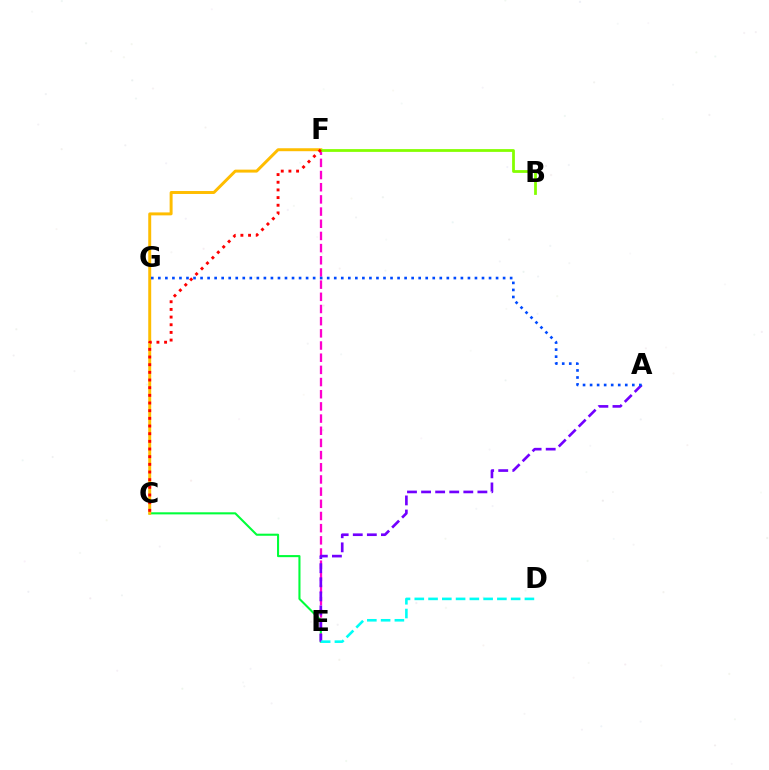{('C', 'E'): [{'color': '#00ff39', 'line_style': 'solid', 'thickness': 1.5}], ('C', 'F'): [{'color': '#ffbd00', 'line_style': 'solid', 'thickness': 2.13}, {'color': '#ff0000', 'line_style': 'dotted', 'thickness': 2.08}], ('E', 'F'): [{'color': '#ff00cf', 'line_style': 'dashed', 'thickness': 1.65}], ('B', 'F'): [{'color': '#84ff00', 'line_style': 'solid', 'thickness': 2.0}], ('A', 'E'): [{'color': '#7200ff', 'line_style': 'dashed', 'thickness': 1.91}], ('A', 'G'): [{'color': '#004bff', 'line_style': 'dotted', 'thickness': 1.91}], ('D', 'E'): [{'color': '#00fff6', 'line_style': 'dashed', 'thickness': 1.87}]}